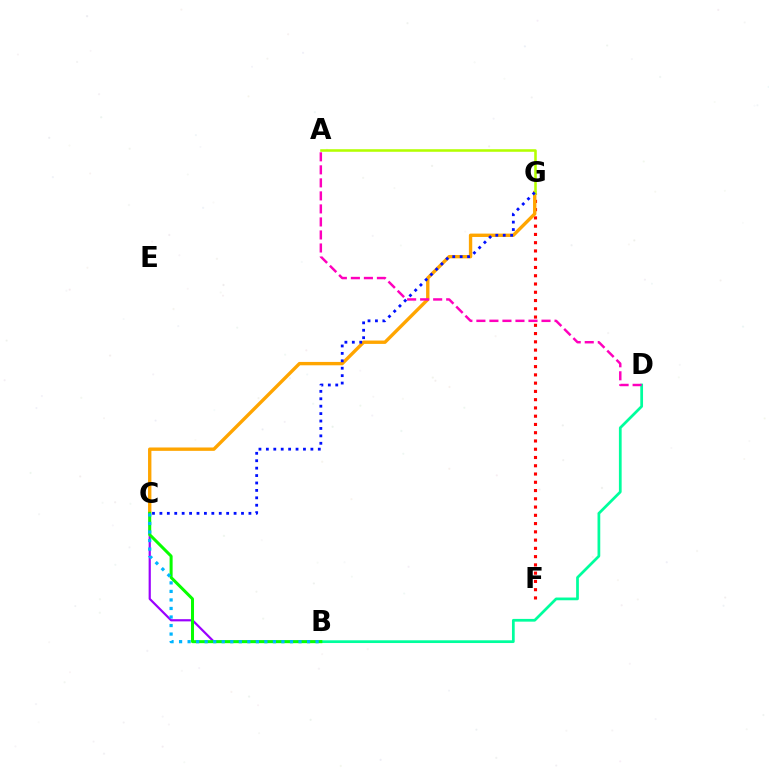{('B', 'C'): [{'color': '#9b00ff', 'line_style': 'solid', 'thickness': 1.58}, {'color': '#08ff00', 'line_style': 'solid', 'thickness': 2.17}, {'color': '#00b5ff', 'line_style': 'dotted', 'thickness': 2.32}], ('B', 'D'): [{'color': '#00ff9d', 'line_style': 'solid', 'thickness': 1.97}], ('F', 'G'): [{'color': '#ff0000', 'line_style': 'dotted', 'thickness': 2.24}], ('C', 'G'): [{'color': '#ffa500', 'line_style': 'solid', 'thickness': 2.43}, {'color': '#0010ff', 'line_style': 'dotted', 'thickness': 2.02}], ('A', 'G'): [{'color': '#b3ff00', 'line_style': 'solid', 'thickness': 1.85}], ('A', 'D'): [{'color': '#ff00bd', 'line_style': 'dashed', 'thickness': 1.77}]}